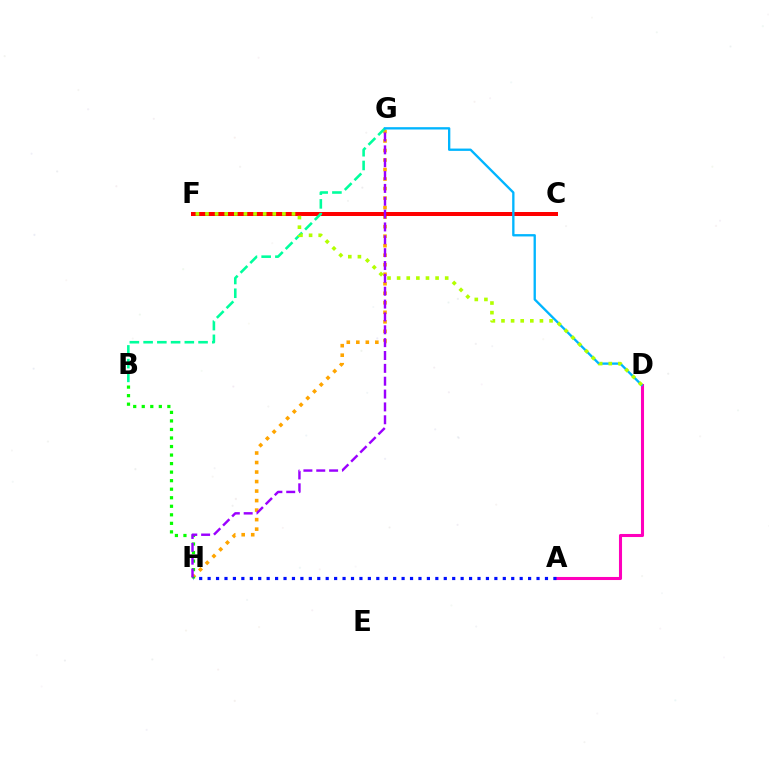{('G', 'H'): [{'color': '#ffa500', 'line_style': 'dotted', 'thickness': 2.59}, {'color': '#9b00ff', 'line_style': 'dashed', 'thickness': 1.75}], ('A', 'D'): [{'color': '#ff00bd', 'line_style': 'solid', 'thickness': 2.2}], ('B', 'H'): [{'color': '#08ff00', 'line_style': 'dotted', 'thickness': 2.32}], ('C', 'F'): [{'color': '#ff0000', 'line_style': 'solid', 'thickness': 2.87}], ('B', 'G'): [{'color': '#00ff9d', 'line_style': 'dashed', 'thickness': 1.87}], ('A', 'H'): [{'color': '#0010ff', 'line_style': 'dotted', 'thickness': 2.29}], ('D', 'G'): [{'color': '#00b5ff', 'line_style': 'solid', 'thickness': 1.68}], ('D', 'F'): [{'color': '#b3ff00', 'line_style': 'dotted', 'thickness': 2.61}]}